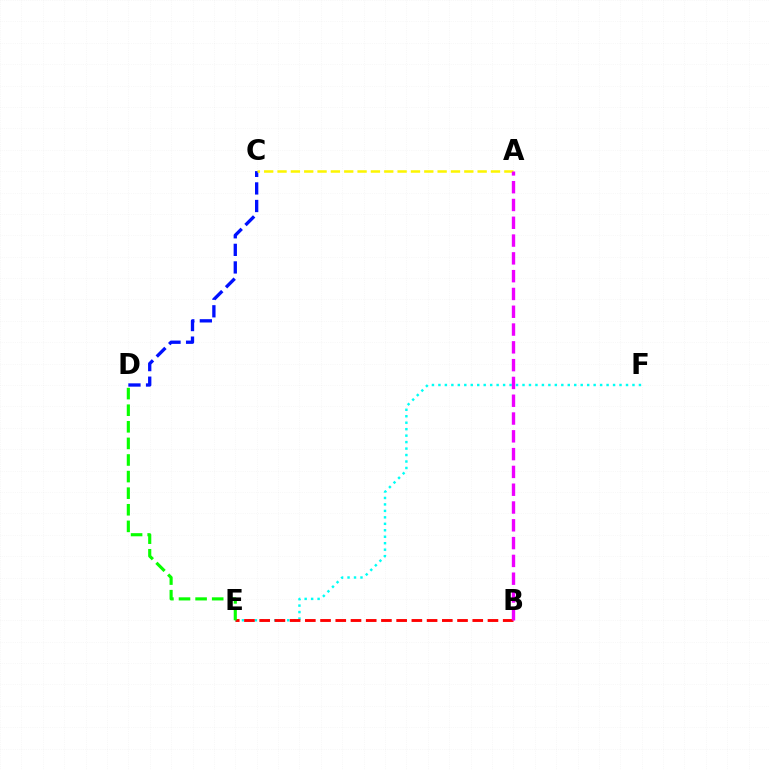{('E', 'F'): [{'color': '#00fff6', 'line_style': 'dotted', 'thickness': 1.76}], ('B', 'E'): [{'color': '#ff0000', 'line_style': 'dashed', 'thickness': 2.07}], ('D', 'E'): [{'color': '#08ff00', 'line_style': 'dashed', 'thickness': 2.25}], ('C', 'D'): [{'color': '#0010ff', 'line_style': 'dashed', 'thickness': 2.39}], ('A', 'C'): [{'color': '#fcf500', 'line_style': 'dashed', 'thickness': 1.81}], ('A', 'B'): [{'color': '#ee00ff', 'line_style': 'dashed', 'thickness': 2.42}]}